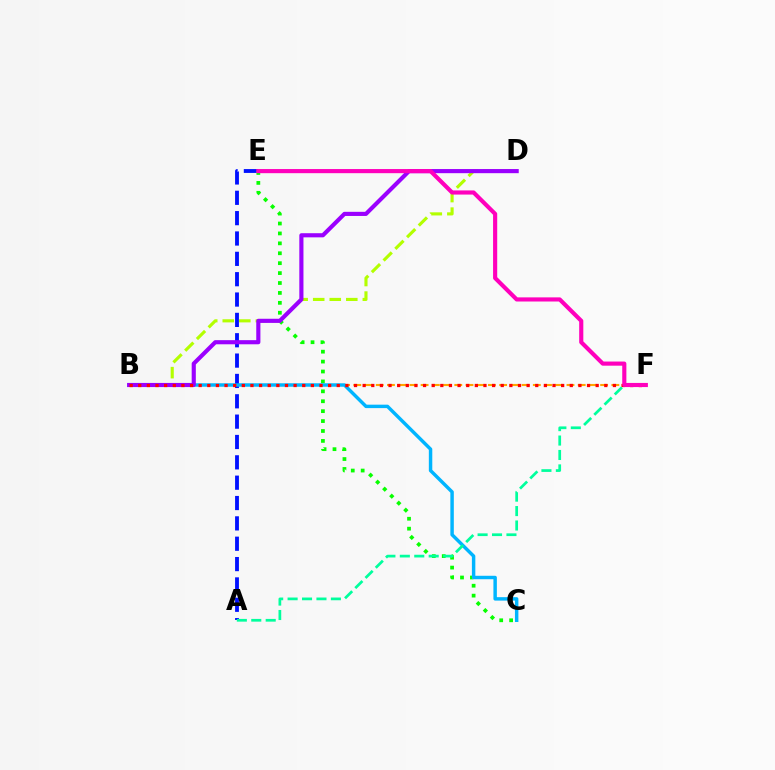{('B', 'F'): [{'color': '#ffa500', 'line_style': 'dashed', 'thickness': 1.52}, {'color': '#ff0000', 'line_style': 'dotted', 'thickness': 2.34}], ('A', 'E'): [{'color': '#0010ff', 'line_style': 'dashed', 'thickness': 2.76}], ('C', 'E'): [{'color': '#08ff00', 'line_style': 'dotted', 'thickness': 2.69}], ('B', 'D'): [{'color': '#b3ff00', 'line_style': 'dashed', 'thickness': 2.25}, {'color': '#9b00ff', 'line_style': 'solid', 'thickness': 2.98}], ('B', 'C'): [{'color': '#00b5ff', 'line_style': 'solid', 'thickness': 2.48}], ('A', 'F'): [{'color': '#00ff9d', 'line_style': 'dashed', 'thickness': 1.96}], ('E', 'F'): [{'color': '#ff00bd', 'line_style': 'solid', 'thickness': 2.98}]}